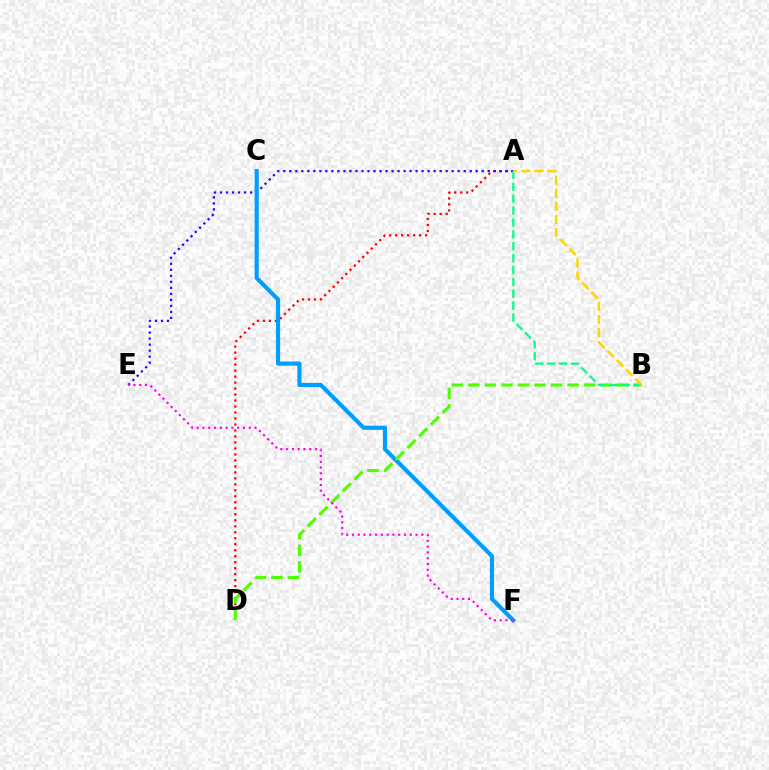{('A', 'D'): [{'color': '#ff0000', 'line_style': 'dotted', 'thickness': 1.63}], ('A', 'E'): [{'color': '#3700ff', 'line_style': 'dotted', 'thickness': 1.63}], ('C', 'F'): [{'color': '#009eff', 'line_style': 'solid', 'thickness': 2.99}], ('B', 'D'): [{'color': '#4fff00', 'line_style': 'dashed', 'thickness': 2.25}], ('A', 'B'): [{'color': '#00ff86', 'line_style': 'dashed', 'thickness': 1.62}, {'color': '#ffd500', 'line_style': 'dashed', 'thickness': 1.78}], ('E', 'F'): [{'color': '#ff00ed', 'line_style': 'dotted', 'thickness': 1.57}]}